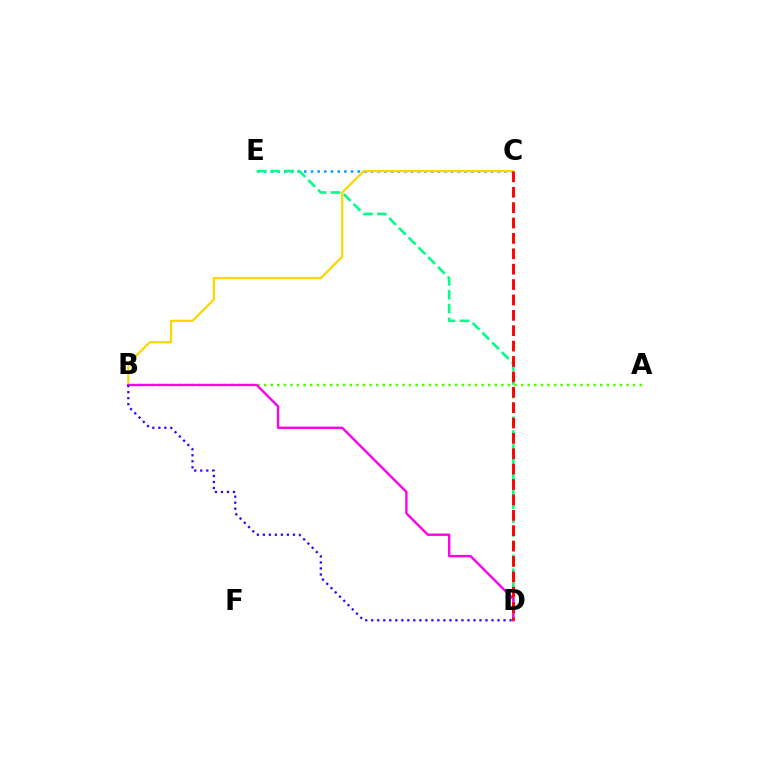{('C', 'E'): [{'color': '#009eff', 'line_style': 'dotted', 'thickness': 1.81}], ('D', 'E'): [{'color': '#00ff86', 'line_style': 'dashed', 'thickness': 1.88}], ('A', 'B'): [{'color': '#4fff00', 'line_style': 'dotted', 'thickness': 1.79}], ('B', 'C'): [{'color': '#ffd500', 'line_style': 'solid', 'thickness': 1.6}], ('B', 'D'): [{'color': '#ff00ed', 'line_style': 'solid', 'thickness': 1.72}, {'color': '#3700ff', 'line_style': 'dotted', 'thickness': 1.63}], ('C', 'D'): [{'color': '#ff0000', 'line_style': 'dashed', 'thickness': 2.09}]}